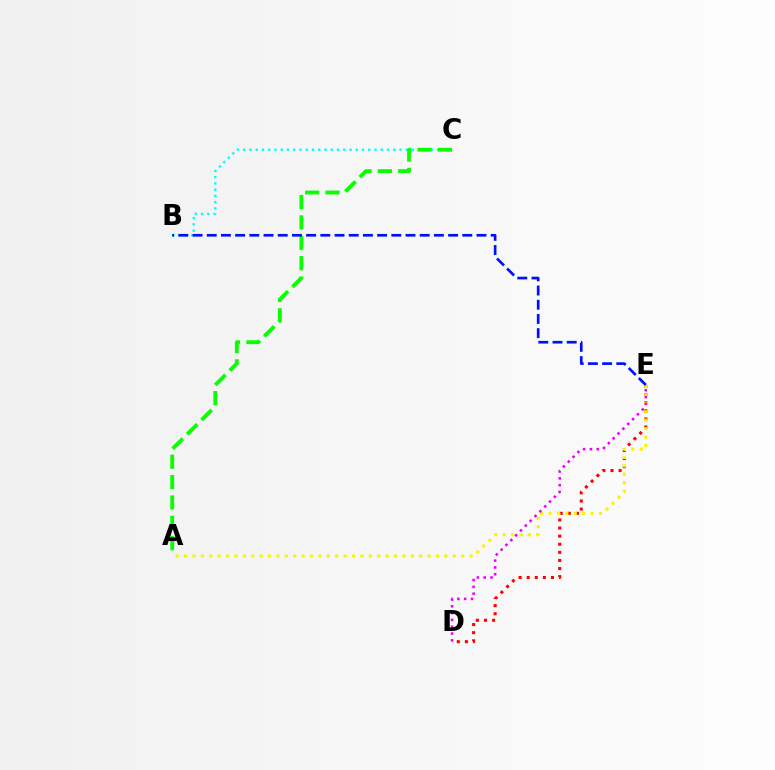{('B', 'C'): [{'color': '#00fff6', 'line_style': 'dotted', 'thickness': 1.7}], ('D', 'E'): [{'color': '#ff0000', 'line_style': 'dotted', 'thickness': 2.2}, {'color': '#ee00ff', 'line_style': 'dotted', 'thickness': 1.85}], ('A', 'C'): [{'color': '#08ff00', 'line_style': 'dashed', 'thickness': 2.77}], ('A', 'E'): [{'color': '#fcf500', 'line_style': 'dotted', 'thickness': 2.28}], ('B', 'E'): [{'color': '#0010ff', 'line_style': 'dashed', 'thickness': 1.93}]}